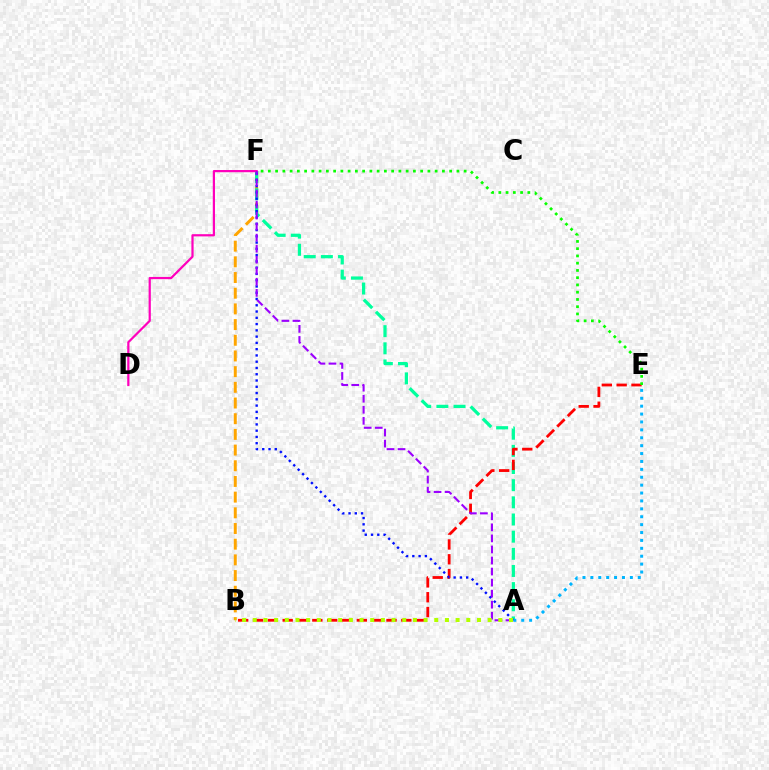{('B', 'F'): [{'color': '#ffa500', 'line_style': 'dashed', 'thickness': 2.13}], ('A', 'F'): [{'color': '#00ff9d', 'line_style': 'dashed', 'thickness': 2.33}, {'color': '#0010ff', 'line_style': 'dotted', 'thickness': 1.7}, {'color': '#9b00ff', 'line_style': 'dashed', 'thickness': 1.5}], ('B', 'E'): [{'color': '#ff0000', 'line_style': 'dashed', 'thickness': 2.02}], ('D', 'F'): [{'color': '#ff00bd', 'line_style': 'solid', 'thickness': 1.59}], ('E', 'F'): [{'color': '#08ff00', 'line_style': 'dotted', 'thickness': 1.97}], ('A', 'E'): [{'color': '#00b5ff', 'line_style': 'dotted', 'thickness': 2.15}], ('A', 'B'): [{'color': '#b3ff00', 'line_style': 'dotted', 'thickness': 2.9}]}